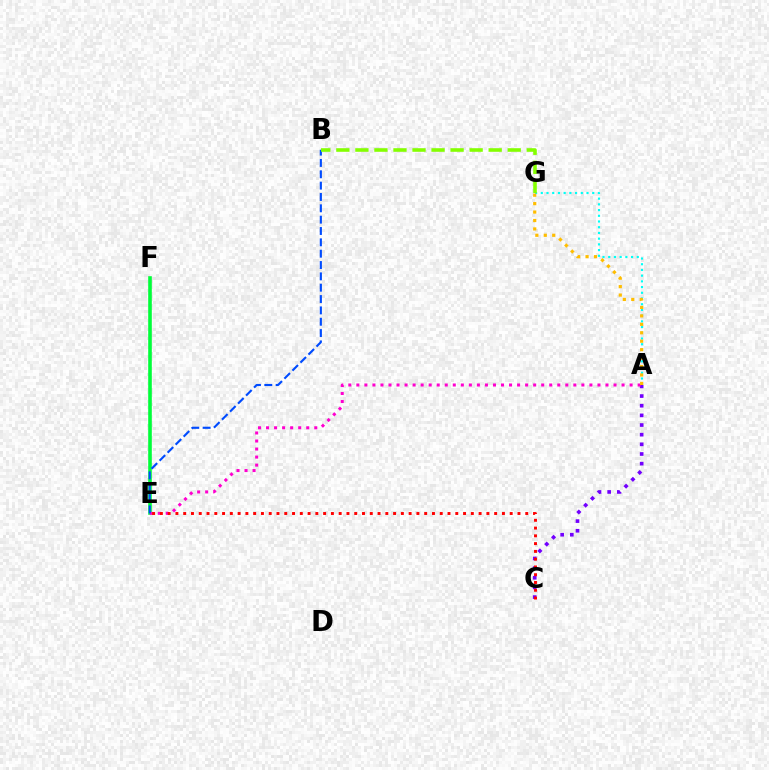{('A', 'C'): [{'color': '#7200ff', 'line_style': 'dotted', 'thickness': 2.62}], ('E', 'F'): [{'color': '#00ff39', 'line_style': 'solid', 'thickness': 2.59}], ('A', 'G'): [{'color': '#00fff6', 'line_style': 'dotted', 'thickness': 1.55}, {'color': '#ffbd00', 'line_style': 'dotted', 'thickness': 2.29}], ('A', 'E'): [{'color': '#ff00cf', 'line_style': 'dotted', 'thickness': 2.18}], ('B', 'E'): [{'color': '#004bff', 'line_style': 'dashed', 'thickness': 1.54}], ('B', 'G'): [{'color': '#84ff00', 'line_style': 'dashed', 'thickness': 2.59}], ('C', 'E'): [{'color': '#ff0000', 'line_style': 'dotted', 'thickness': 2.11}]}